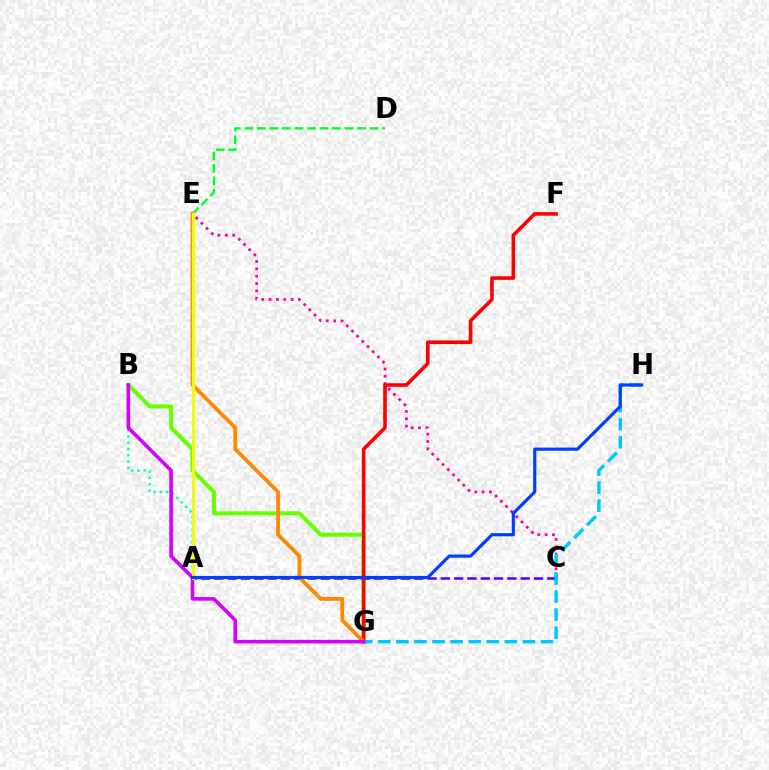{('B', 'G'): [{'color': '#66ff00', 'line_style': 'solid', 'thickness': 2.9}, {'color': '#d600ff', 'line_style': 'solid', 'thickness': 2.6}], ('A', 'C'): [{'color': '#4f00ff', 'line_style': 'dashed', 'thickness': 1.81}], ('C', 'E'): [{'color': '#ff00a0', 'line_style': 'dotted', 'thickness': 1.99}], ('D', 'E'): [{'color': '#00ff27', 'line_style': 'dashed', 'thickness': 1.7}], ('F', 'G'): [{'color': '#ff0000', 'line_style': 'solid', 'thickness': 2.58}], ('E', 'G'): [{'color': '#ff8800', 'line_style': 'solid', 'thickness': 2.74}], ('G', 'H'): [{'color': '#00c7ff', 'line_style': 'dashed', 'thickness': 2.46}], ('A', 'B'): [{'color': '#00ffaf', 'line_style': 'dotted', 'thickness': 1.71}], ('A', 'E'): [{'color': '#eeff00', 'line_style': 'solid', 'thickness': 2.27}], ('A', 'H'): [{'color': '#003fff', 'line_style': 'solid', 'thickness': 2.29}]}